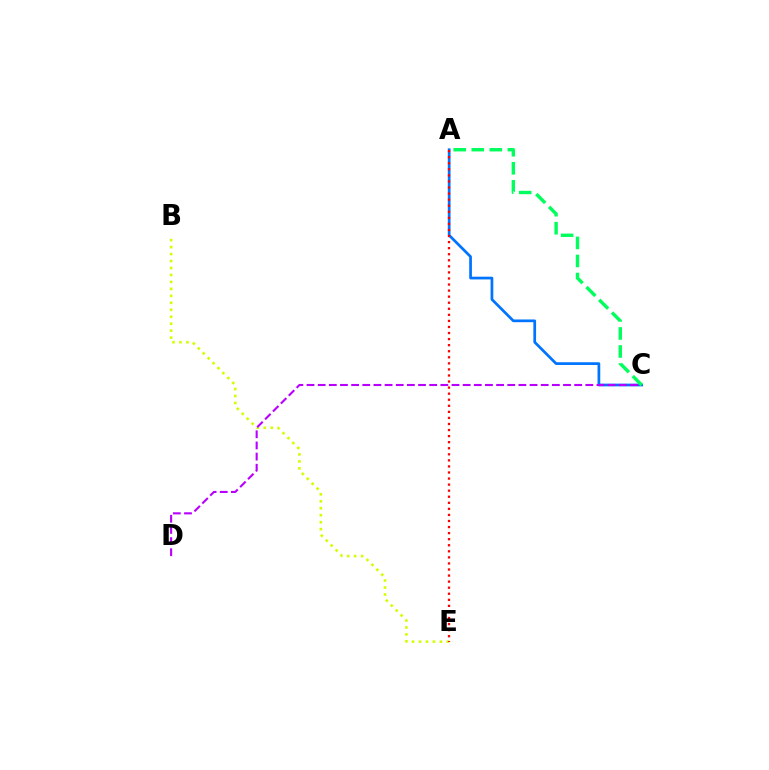{('B', 'E'): [{'color': '#d1ff00', 'line_style': 'dotted', 'thickness': 1.89}], ('A', 'C'): [{'color': '#0074ff', 'line_style': 'solid', 'thickness': 1.96}, {'color': '#00ff5c', 'line_style': 'dashed', 'thickness': 2.45}], ('A', 'E'): [{'color': '#ff0000', 'line_style': 'dotted', 'thickness': 1.65}], ('C', 'D'): [{'color': '#b900ff', 'line_style': 'dashed', 'thickness': 1.51}]}